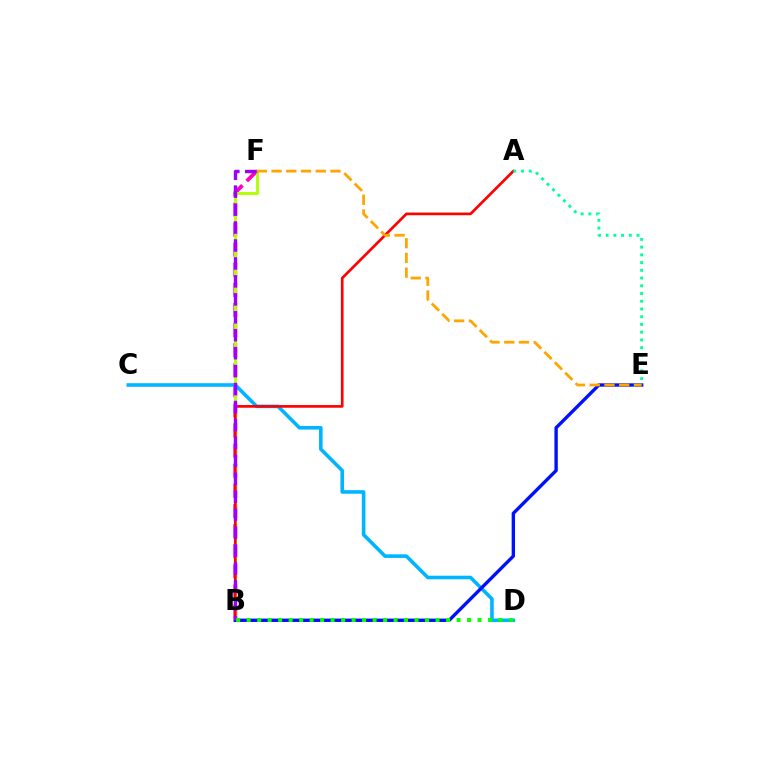{('B', 'F'): [{'color': '#ff00bd', 'line_style': 'dashed', 'thickness': 2.73}, {'color': '#b3ff00', 'line_style': 'solid', 'thickness': 2.08}, {'color': '#9b00ff', 'line_style': 'dashed', 'thickness': 2.44}], ('C', 'D'): [{'color': '#00b5ff', 'line_style': 'solid', 'thickness': 2.58}], ('A', 'B'): [{'color': '#ff0000', 'line_style': 'solid', 'thickness': 1.92}], ('B', 'E'): [{'color': '#0010ff', 'line_style': 'solid', 'thickness': 2.42}], ('A', 'E'): [{'color': '#00ff9d', 'line_style': 'dotted', 'thickness': 2.1}], ('B', 'D'): [{'color': '#08ff00', 'line_style': 'dotted', 'thickness': 2.85}], ('E', 'F'): [{'color': '#ffa500', 'line_style': 'dashed', 'thickness': 2.0}]}